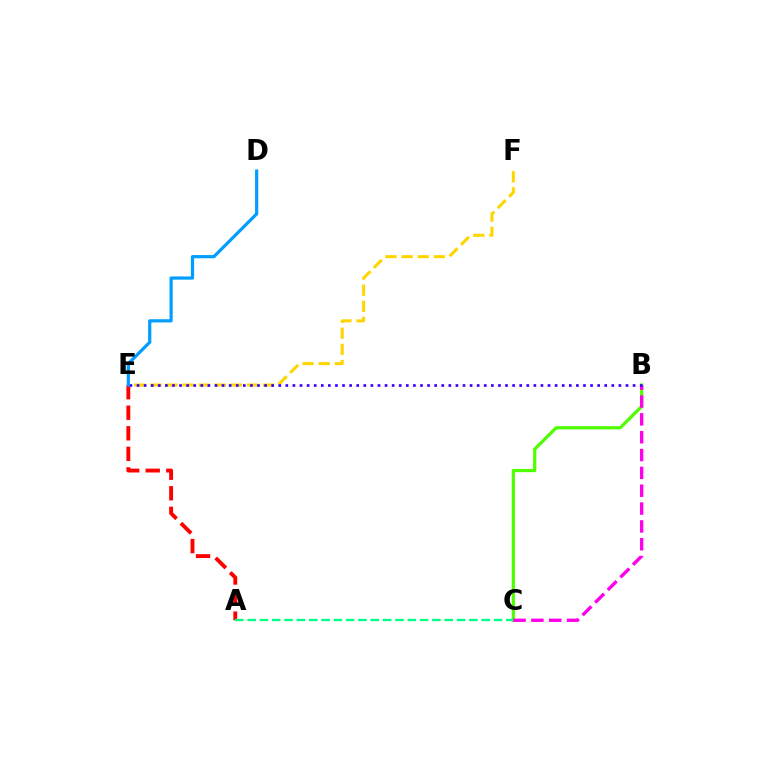{('B', 'C'): [{'color': '#4fff00', 'line_style': 'solid', 'thickness': 2.31}, {'color': '#ff00ed', 'line_style': 'dashed', 'thickness': 2.42}], ('A', 'E'): [{'color': '#ff0000', 'line_style': 'dashed', 'thickness': 2.79}], ('E', 'F'): [{'color': '#ffd500', 'line_style': 'dashed', 'thickness': 2.19}], ('B', 'E'): [{'color': '#3700ff', 'line_style': 'dotted', 'thickness': 1.93}], ('A', 'C'): [{'color': '#00ff86', 'line_style': 'dashed', 'thickness': 1.67}], ('D', 'E'): [{'color': '#009eff', 'line_style': 'solid', 'thickness': 2.31}]}